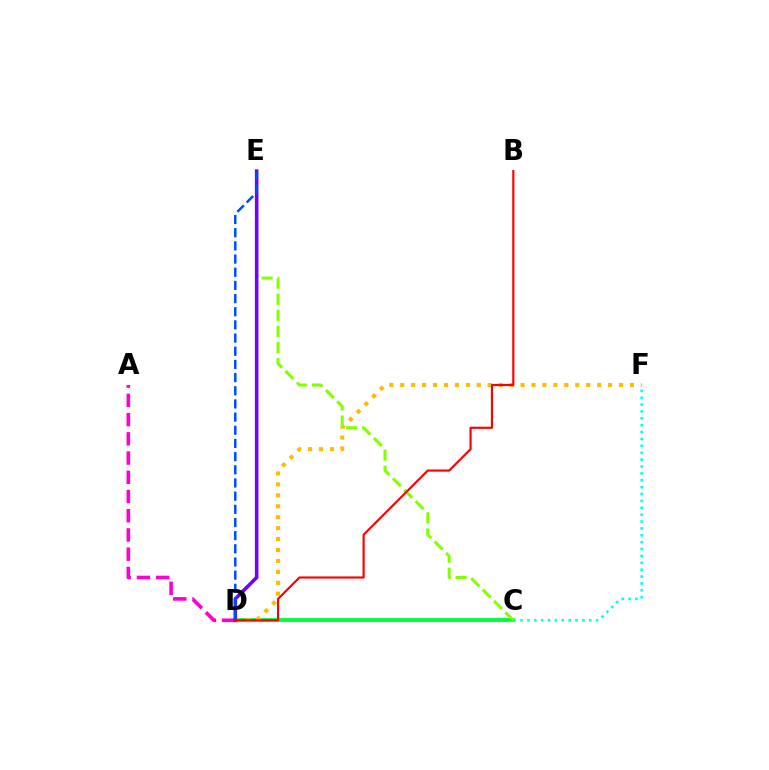{('C', 'D'): [{'color': '#00ff39', 'line_style': 'solid', 'thickness': 2.77}], ('C', 'F'): [{'color': '#00fff6', 'line_style': 'dotted', 'thickness': 1.87}], ('D', 'F'): [{'color': '#ffbd00', 'line_style': 'dotted', 'thickness': 2.97}], ('C', 'E'): [{'color': '#84ff00', 'line_style': 'dashed', 'thickness': 2.19}], ('A', 'D'): [{'color': '#ff00cf', 'line_style': 'dashed', 'thickness': 2.61}], ('D', 'E'): [{'color': '#7200ff', 'line_style': 'solid', 'thickness': 2.57}, {'color': '#004bff', 'line_style': 'dashed', 'thickness': 1.79}], ('B', 'D'): [{'color': '#ff0000', 'line_style': 'solid', 'thickness': 1.56}]}